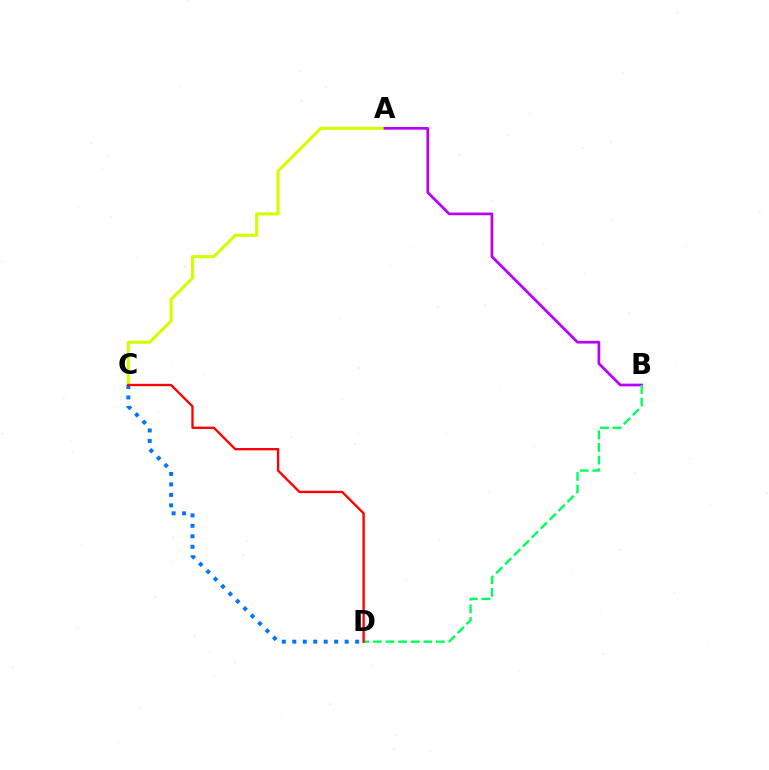{('A', 'C'): [{'color': '#d1ff00', 'line_style': 'solid', 'thickness': 2.22}], ('C', 'D'): [{'color': '#0074ff', 'line_style': 'dotted', 'thickness': 2.84}, {'color': '#ff0000', 'line_style': 'solid', 'thickness': 1.68}], ('A', 'B'): [{'color': '#b900ff', 'line_style': 'solid', 'thickness': 1.95}], ('B', 'D'): [{'color': '#00ff5c', 'line_style': 'dashed', 'thickness': 1.71}]}